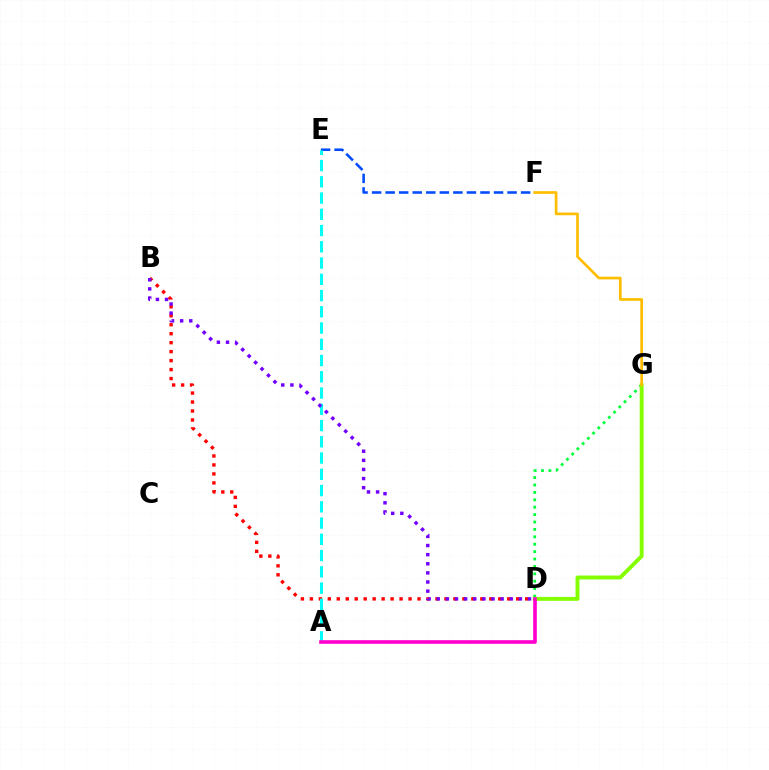{('B', 'D'): [{'color': '#ff0000', 'line_style': 'dotted', 'thickness': 2.44}, {'color': '#7200ff', 'line_style': 'dotted', 'thickness': 2.48}], ('E', 'F'): [{'color': '#004bff', 'line_style': 'dashed', 'thickness': 1.84}], ('D', 'G'): [{'color': '#00ff39', 'line_style': 'dotted', 'thickness': 2.01}, {'color': '#84ff00', 'line_style': 'solid', 'thickness': 2.81}], ('A', 'E'): [{'color': '#00fff6', 'line_style': 'dashed', 'thickness': 2.21}], ('A', 'D'): [{'color': '#ff00cf', 'line_style': 'solid', 'thickness': 2.61}], ('F', 'G'): [{'color': '#ffbd00', 'line_style': 'solid', 'thickness': 1.93}]}